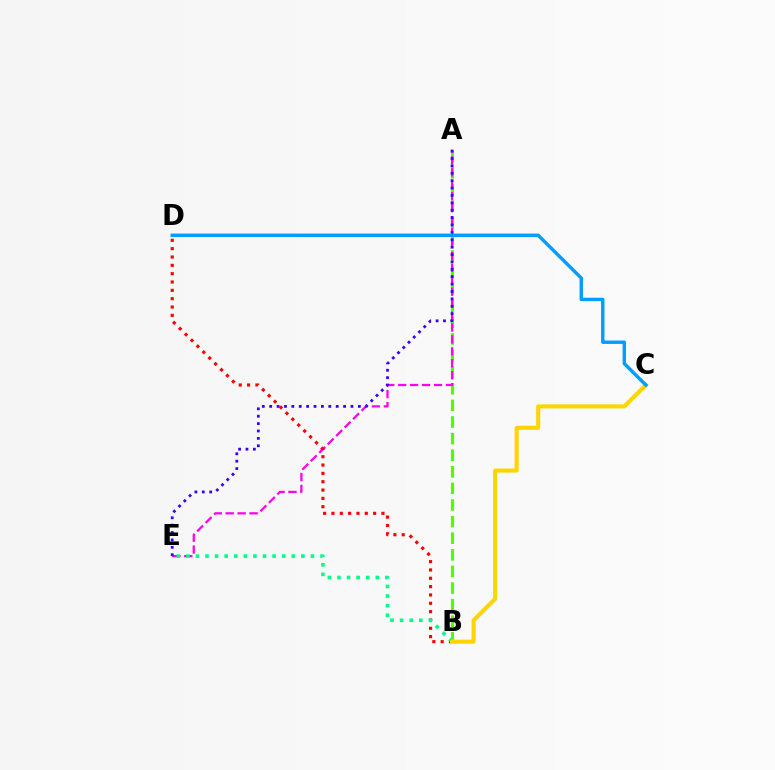{('A', 'B'): [{'color': '#4fff00', 'line_style': 'dashed', 'thickness': 2.26}], ('A', 'E'): [{'color': '#ff00ed', 'line_style': 'dashed', 'thickness': 1.62}, {'color': '#3700ff', 'line_style': 'dotted', 'thickness': 2.01}], ('B', 'D'): [{'color': '#ff0000', 'line_style': 'dotted', 'thickness': 2.26}], ('B', 'E'): [{'color': '#00ff86', 'line_style': 'dotted', 'thickness': 2.6}], ('B', 'C'): [{'color': '#ffd500', 'line_style': 'solid', 'thickness': 2.95}], ('C', 'D'): [{'color': '#009eff', 'line_style': 'solid', 'thickness': 2.46}]}